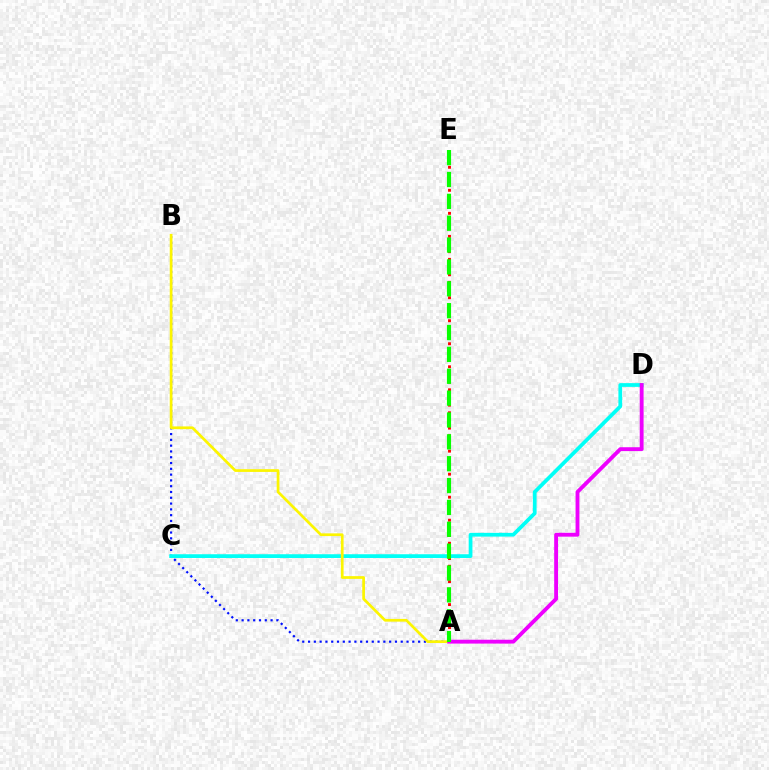{('A', 'B'): [{'color': '#0010ff', 'line_style': 'dotted', 'thickness': 1.57}, {'color': '#fcf500', 'line_style': 'solid', 'thickness': 1.96}], ('C', 'D'): [{'color': '#00fff6', 'line_style': 'solid', 'thickness': 2.7}], ('A', 'E'): [{'color': '#ff0000', 'line_style': 'dotted', 'thickness': 2.08}, {'color': '#08ff00', 'line_style': 'dashed', 'thickness': 2.97}], ('A', 'D'): [{'color': '#ee00ff', 'line_style': 'solid', 'thickness': 2.78}]}